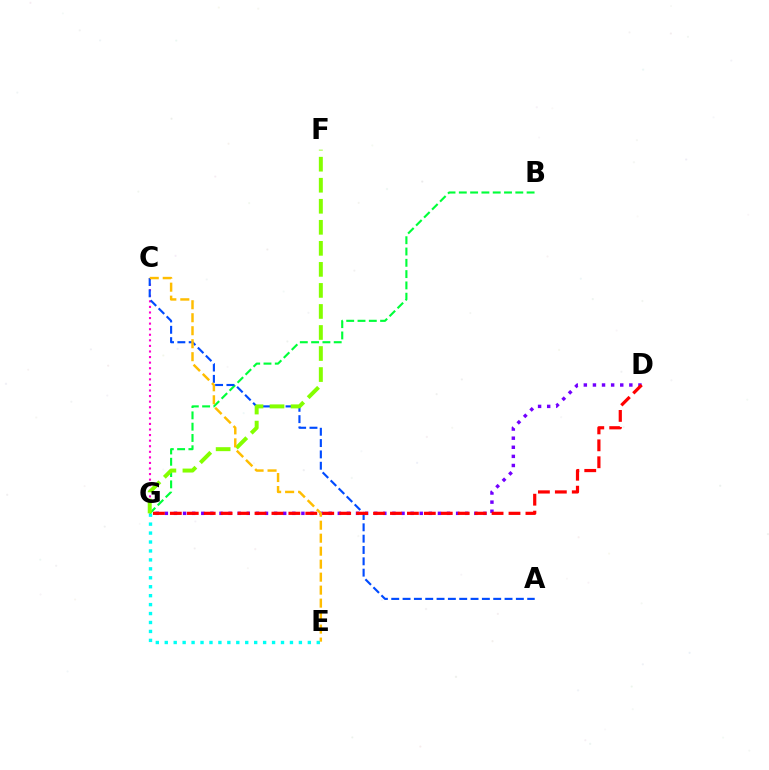{('E', 'G'): [{'color': '#00fff6', 'line_style': 'dotted', 'thickness': 2.43}], ('C', 'G'): [{'color': '#ff00cf', 'line_style': 'dotted', 'thickness': 1.51}], ('B', 'G'): [{'color': '#00ff39', 'line_style': 'dashed', 'thickness': 1.53}], ('A', 'C'): [{'color': '#004bff', 'line_style': 'dashed', 'thickness': 1.54}], ('D', 'G'): [{'color': '#7200ff', 'line_style': 'dotted', 'thickness': 2.47}, {'color': '#ff0000', 'line_style': 'dashed', 'thickness': 2.3}], ('F', 'G'): [{'color': '#84ff00', 'line_style': 'dashed', 'thickness': 2.86}], ('C', 'E'): [{'color': '#ffbd00', 'line_style': 'dashed', 'thickness': 1.76}]}